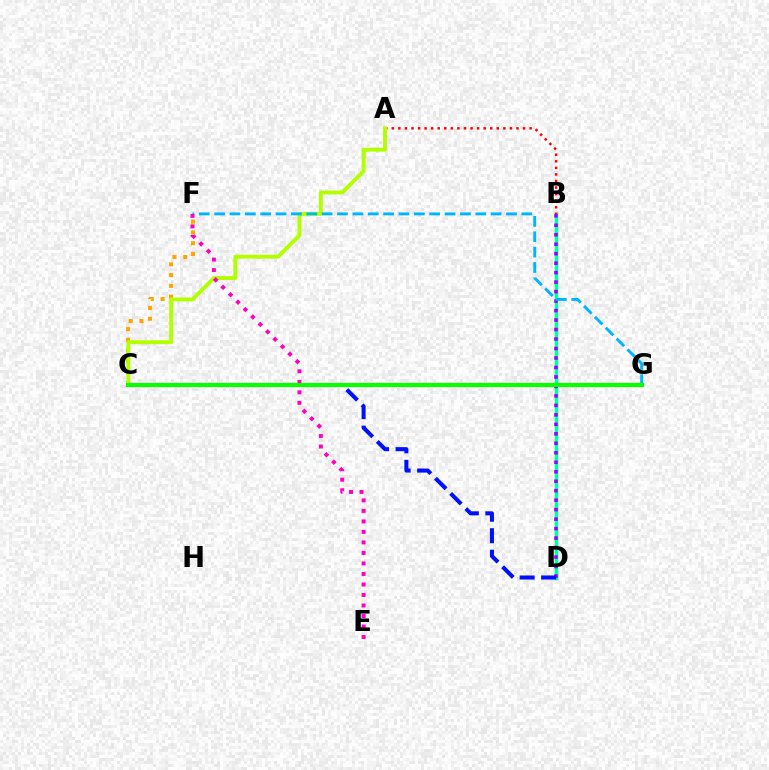{('B', 'D'): [{'color': '#00ff9d', 'line_style': 'solid', 'thickness': 2.52}, {'color': '#9b00ff', 'line_style': 'dotted', 'thickness': 2.58}], ('C', 'F'): [{'color': '#ffa500', 'line_style': 'dotted', 'thickness': 2.93}], ('A', 'B'): [{'color': '#ff0000', 'line_style': 'dotted', 'thickness': 1.78}], ('A', 'C'): [{'color': '#b3ff00', 'line_style': 'solid', 'thickness': 2.8}], ('F', 'G'): [{'color': '#00b5ff', 'line_style': 'dashed', 'thickness': 2.09}], ('E', 'F'): [{'color': '#ff00bd', 'line_style': 'dotted', 'thickness': 2.86}], ('C', 'D'): [{'color': '#0010ff', 'line_style': 'dashed', 'thickness': 2.92}], ('C', 'G'): [{'color': '#08ff00', 'line_style': 'solid', 'thickness': 2.97}]}